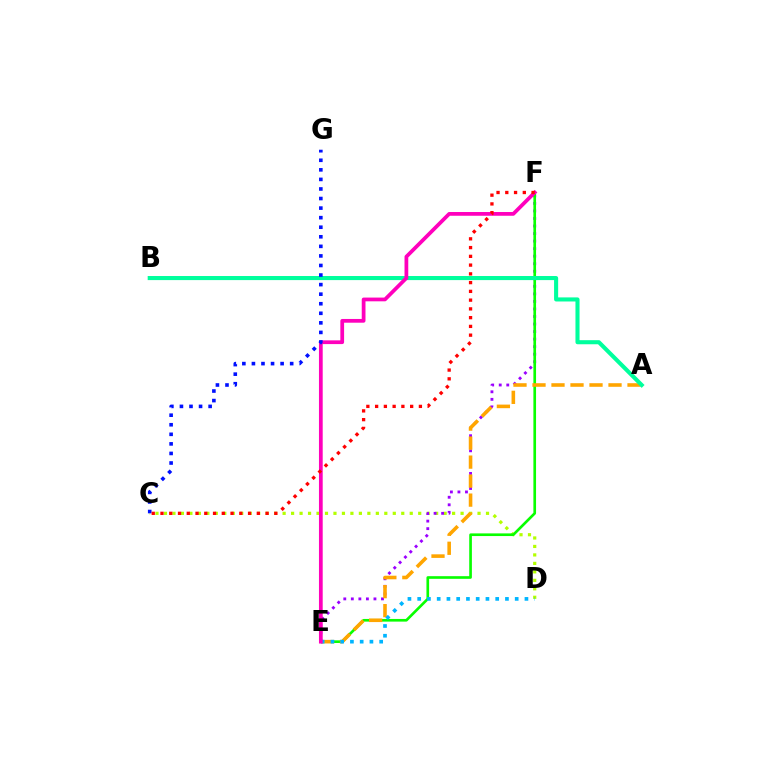{('C', 'D'): [{'color': '#b3ff00', 'line_style': 'dotted', 'thickness': 2.3}], ('E', 'F'): [{'color': '#9b00ff', 'line_style': 'dotted', 'thickness': 2.05}, {'color': '#08ff00', 'line_style': 'solid', 'thickness': 1.92}, {'color': '#ff00bd', 'line_style': 'solid', 'thickness': 2.7}], ('A', 'E'): [{'color': '#ffa500', 'line_style': 'dashed', 'thickness': 2.58}], ('D', 'E'): [{'color': '#00b5ff', 'line_style': 'dotted', 'thickness': 2.65}], ('A', 'B'): [{'color': '#00ff9d', 'line_style': 'solid', 'thickness': 2.94}], ('C', 'G'): [{'color': '#0010ff', 'line_style': 'dotted', 'thickness': 2.6}], ('C', 'F'): [{'color': '#ff0000', 'line_style': 'dotted', 'thickness': 2.38}]}